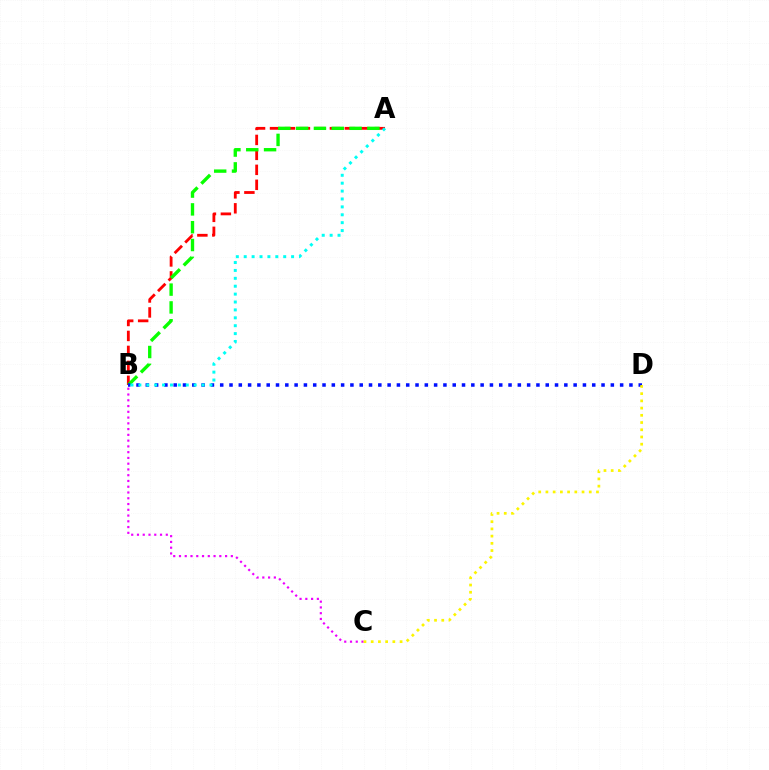{('B', 'C'): [{'color': '#ee00ff', 'line_style': 'dotted', 'thickness': 1.57}], ('A', 'B'): [{'color': '#ff0000', 'line_style': 'dashed', 'thickness': 2.03}, {'color': '#08ff00', 'line_style': 'dashed', 'thickness': 2.42}, {'color': '#00fff6', 'line_style': 'dotted', 'thickness': 2.15}], ('B', 'D'): [{'color': '#0010ff', 'line_style': 'dotted', 'thickness': 2.53}], ('C', 'D'): [{'color': '#fcf500', 'line_style': 'dotted', 'thickness': 1.96}]}